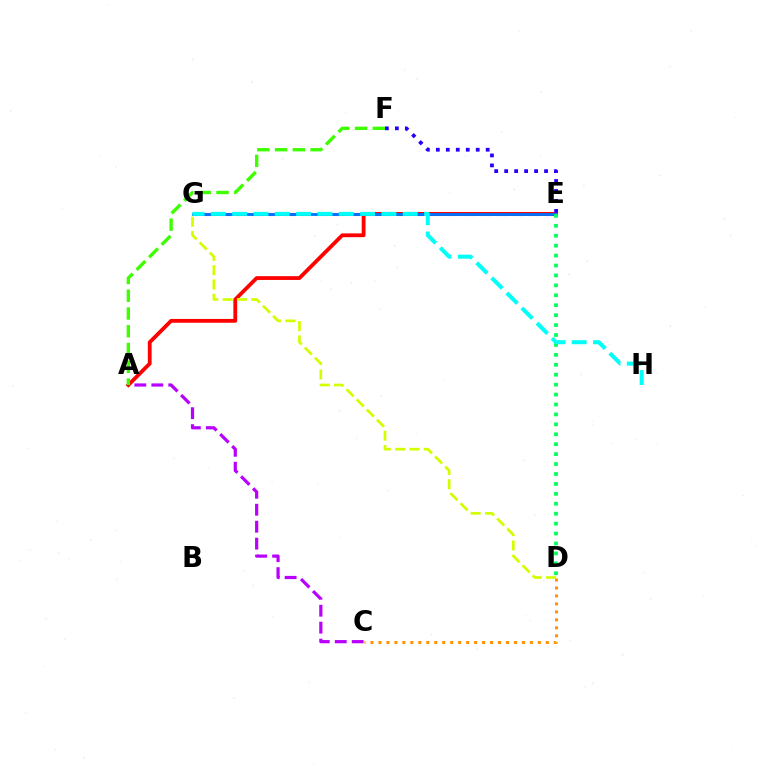{('A', 'C'): [{'color': '#b900ff', 'line_style': 'dashed', 'thickness': 2.3}], ('E', 'G'): [{'color': '#ff00ac', 'line_style': 'dashed', 'thickness': 2.21}, {'color': '#0074ff', 'line_style': 'solid', 'thickness': 2.05}], ('A', 'E'): [{'color': '#ff0000', 'line_style': 'solid', 'thickness': 2.74}], ('D', 'E'): [{'color': '#00ff5c', 'line_style': 'dotted', 'thickness': 2.7}], ('A', 'F'): [{'color': '#3dff00', 'line_style': 'dashed', 'thickness': 2.41}], ('E', 'F'): [{'color': '#2500ff', 'line_style': 'dotted', 'thickness': 2.71}], ('C', 'D'): [{'color': '#ff9400', 'line_style': 'dotted', 'thickness': 2.16}], ('G', 'H'): [{'color': '#00fff6', 'line_style': 'dashed', 'thickness': 2.9}], ('D', 'G'): [{'color': '#d1ff00', 'line_style': 'dashed', 'thickness': 1.95}]}